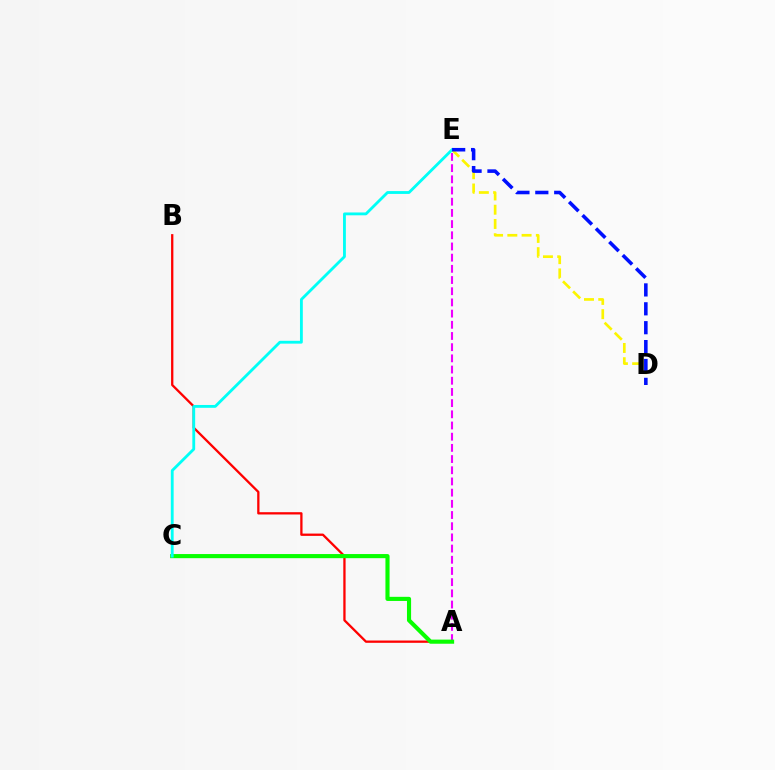{('A', 'B'): [{'color': '#ff0000', 'line_style': 'solid', 'thickness': 1.65}], ('A', 'E'): [{'color': '#ee00ff', 'line_style': 'dashed', 'thickness': 1.52}], ('D', 'E'): [{'color': '#fcf500', 'line_style': 'dashed', 'thickness': 1.94}, {'color': '#0010ff', 'line_style': 'dashed', 'thickness': 2.57}], ('A', 'C'): [{'color': '#08ff00', 'line_style': 'solid', 'thickness': 2.97}], ('C', 'E'): [{'color': '#00fff6', 'line_style': 'solid', 'thickness': 2.04}]}